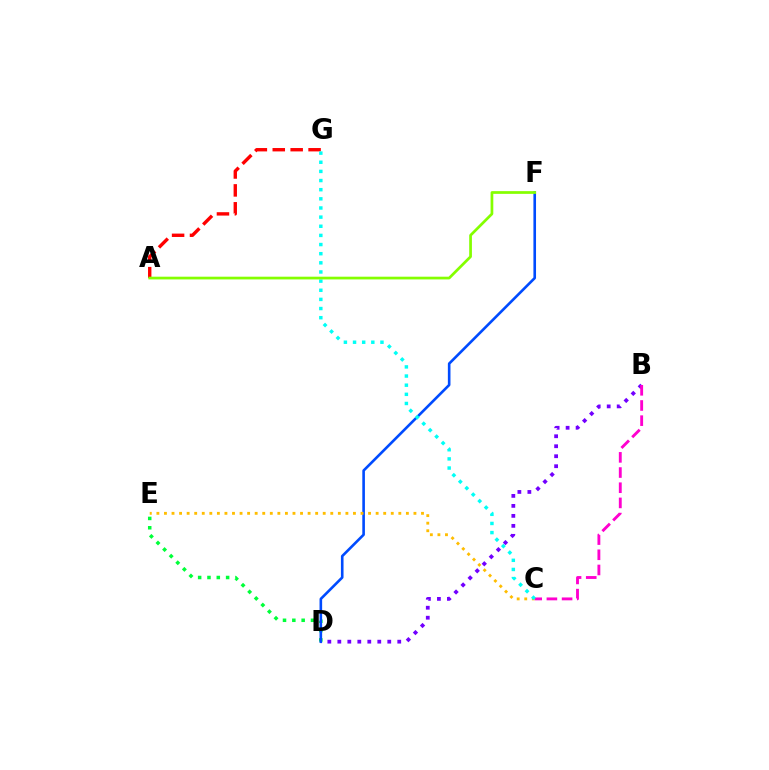{('B', 'D'): [{'color': '#7200ff', 'line_style': 'dotted', 'thickness': 2.71}], ('A', 'G'): [{'color': '#ff0000', 'line_style': 'dashed', 'thickness': 2.43}], ('D', 'E'): [{'color': '#00ff39', 'line_style': 'dotted', 'thickness': 2.53}], ('D', 'F'): [{'color': '#004bff', 'line_style': 'solid', 'thickness': 1.88}], ('C', 'E'): [{'color': '#ffbd00', 'line_style': 'dotted', 'thickness': 2.05}], ('B', 'C'): [{'color': '#ff00cf', 'line_style': 'dashed', 'thickness': 2.06}], ('C', 'G'): [{'color': '#00fff6', 'line_style': 'dotted', 'thickness': 2.48}], ('A', 'F'): [{'color': '#84ff00', 'line_style': 'solid', 'thickness': 1.96}]}